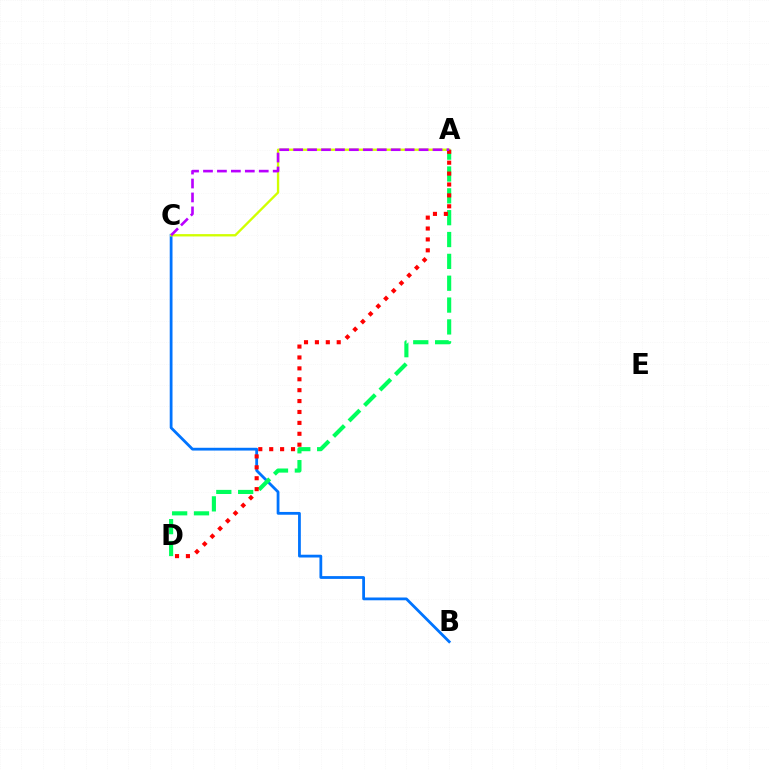{('B', 'C'): [{'color': '#0074ff', 'line_style': 'solid', 'thickness': 2.01}], ('A', 'C'): [{'color': '#d1ff00', 'line_style': 'solid', 'thickness': 1.69}, {'color': '#b900ff', 'line_style': 'dashed', 'thickness': 1.89}], ('A', 'D'): [{'color': '#00ff5c', 'line_style': 'dashed', 'thickness': 2.97}, {'color': '#ff0000', 'line_style': 'dotted', 'thickness': 2.96}]}